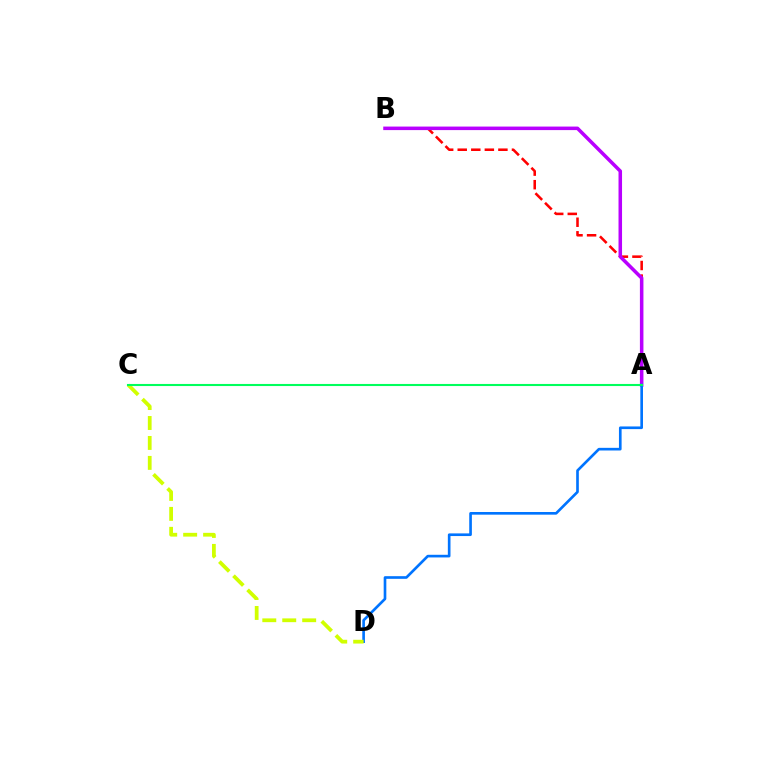{('A', 'B'): [{'color': '#ff0000', 'line_style': 'dashed', 'thickness': 1.84}, {'color': '#b900ff', 'line_style': 'solid', 'thickness': 2.54}], ('A', 'D'): [{'color': '#0074ff', 'line_style': 'solid', 'thickness': 1.91}], ('C', 'D'): [{'color': '#d1ff00', 'line_style': 'dashed', 'thickness': 2.71}], ('A', 'C'): [{'color': '#00ff5c', 'line_style': 'solid', 'thickness': 1.51}]}